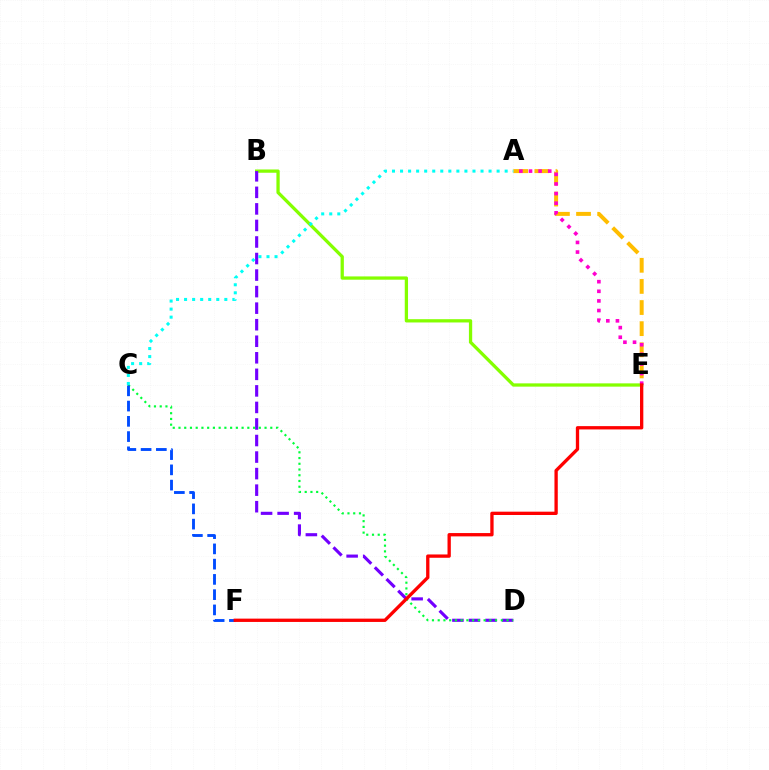{('B', 'E'): [{'color': '#84ff00', 'line_style': 'solid', 'thickness': 2.36}], ('B', 'D'): [{'color': '#7200ff', 'line_style': 'dashed', 'thickness': 2.25}], ('C', 'D'): [{'color': '#00ff39', 'line_style': 'dotted', 'thickness': 1.56}], ('C', 'F'): [{'color': '#004bff', 'line_style': 'dashed', 'thickness': 2.07}], ('A', 'E'): [{'color': '#ffbd00', 'line_style': 'dashed', 'thickness': 2.87}, {'color': '#ff00cf', 'line_style': 'dotted', 'thickness': 2.61}], ('A', 'C'): [{'color': '#00fff6', 'line_style': 'dotted', 'thickness': 2.19}], ('E', 'F'): [{'color': '#ff0000', 'line_style': 'solid', 'thickness': 2.39}]}